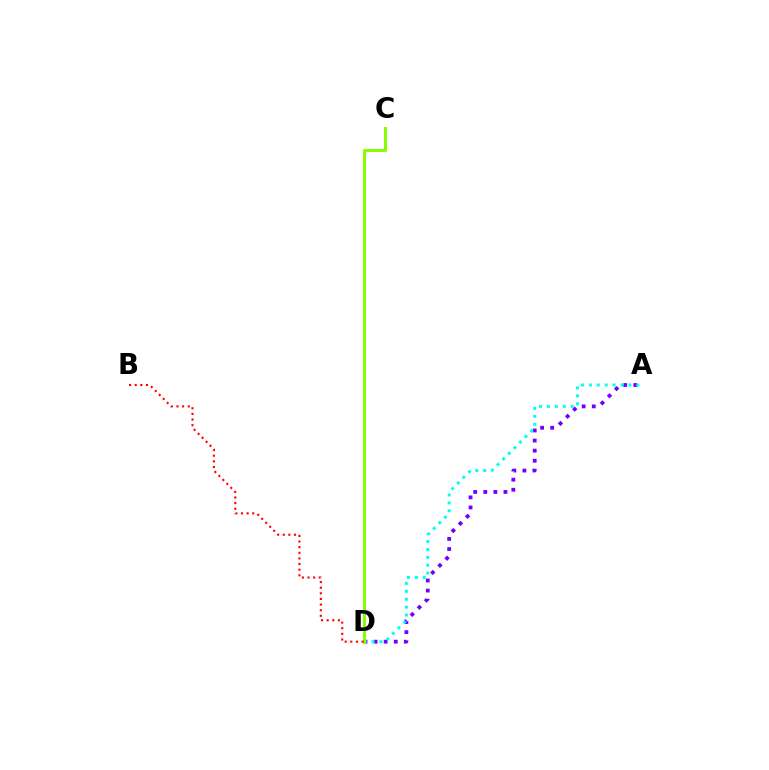{('A', 'D'): [{'color': '#7200ff', 'line_style': 'dotted', 'thickness': 2.74}, {'color': '#00fff6', 'line_style': 'dotted', 'thickness': 2.15}], ('C', 'D'): [{'color': '#84ff00', 'line_style': 'solid', 'thickness': 2.14}], ('B', 'D'): [{'color': '#ff0000', 'line_style': 'dotted', 'thickness': 1.53}]}